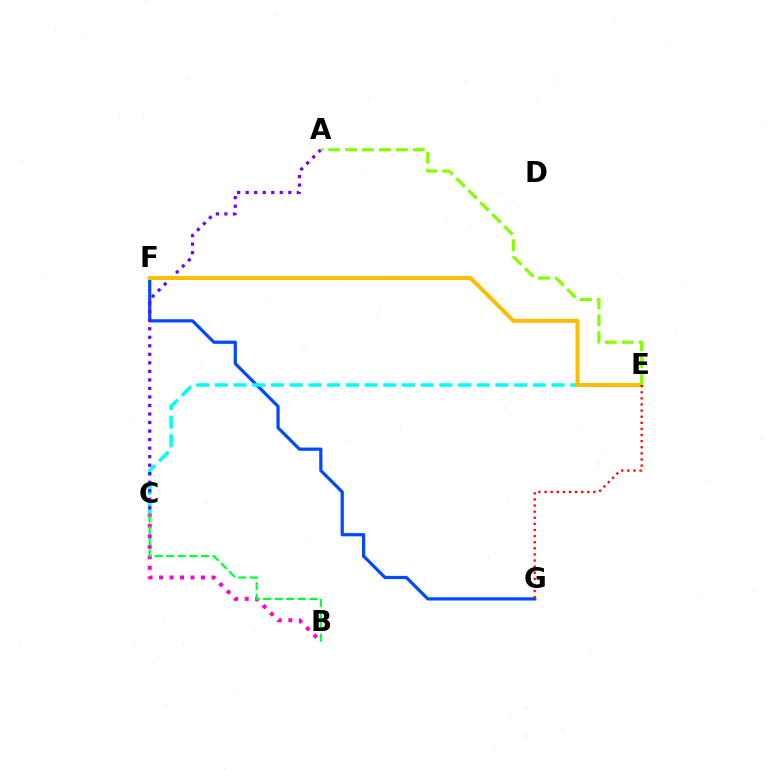{('F', 'G'): [{'color': '#004bff', 'line_style': 'solid', 'thickness': 2.33}], ('B', 'C'): [{'color': '#ff00cf', 'line_style': 'dotted', 'thickness': 2.85}, {'color': '#00ff39', 'line_style': 'dashed', 'thickness': 1.57}], ('C', 'E'): [{'color': '#00fff6', 'line_style': 'dashed', 'thickness': 2.54}], ('A', 'C'): [{'color': '#7200ff', 'line_style': 'dotted', 'thickness': 2.32}], ('E', 'F'): [{'color': '#ffbd00', 'line_style': 'solid', 'thickness': 2.86}], ('A', 'E'): [{'color': '#84ff00', 'line_style': 'dashed', 'thickness': 2.3}], ('E', 'G'): [{'color': '#ff0000', 'line_style': 'dotted', 'thickness': 1.66}]}